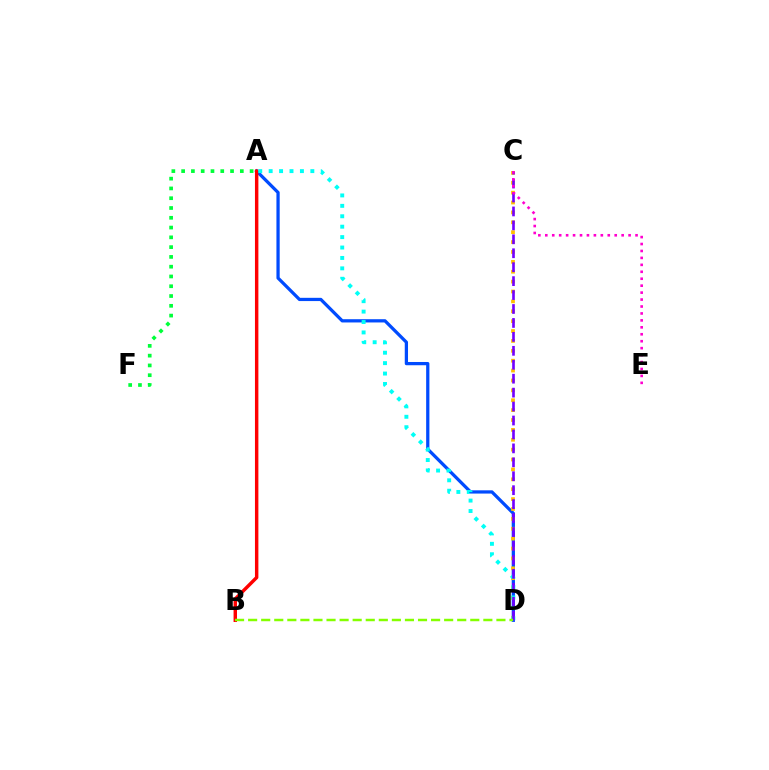{('A', 'F'): [{'color': '#00ff39', 'line_style': 'dotted', 'thickness': 2.66}], ('A', 'D'): [{'color': '#004bff', 'line_style': 'solid', 'thickness': 2.34}, {'color': '#00fff6', 'line_style': 'dotted', 'thickness': 2.83}], ('A', 'B'): [{'color': '#ff0000', 'line_style': 'solid', 'thickness': 2.47}], ('C', 'D'): [{'color': '#ffbd00', 'line_style': 'dotted', 'thickness': 2.69}, {'color': '#7200ff', 'line_style': 'dashed', 'thickness': 1.89}], ('C', 'E'): [{'color': '#ff00cf', 'line_style': 'dotted', 'thickness': 1.89}], ('B', 'D'): [{'color': '#84ff00', 'line_style': 'dashed', 'thickness': 1.78}]}